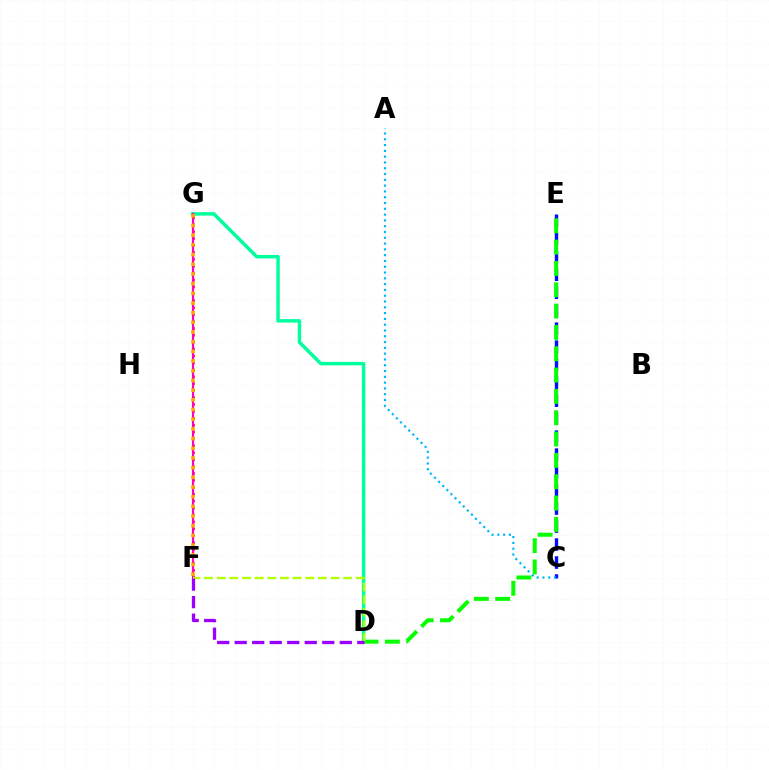{('D', 'G'): [{'color': '#00ff9d', 'line_style': 'solid', 'thickness': 2.48}], ('F', 'G'): [{'color': '#ff0000', 'line_style': 'dotted', 'thickness': 1.88}, {'color': '#ff00bd', 'line_style': 'solid', 'thickness': 1.53}, {'color': '#ffa500', 'line_style': 'dotted', 'thickness': 2.63}], ('C', 'E'): [{'color': '#0010ff', 'line_style': 'dashed', 'thickness': 2.44}], ('D', 'E'): [{'color': '#08ff00', 'line_style': 'dashed', 'thickness': 2.9}], ('A', 'C'): [{'color': '#00b5ff', 'line_style': 'dotted', 'thickness': 1.57}], ('D', 'F'): [{'color': '#b3ff00', 'line_style': 'dashed', 'thickness': 1.72}, {'color': '#9b00ff', 'line_style': 'dashed', 'thickness': 2.38}]}